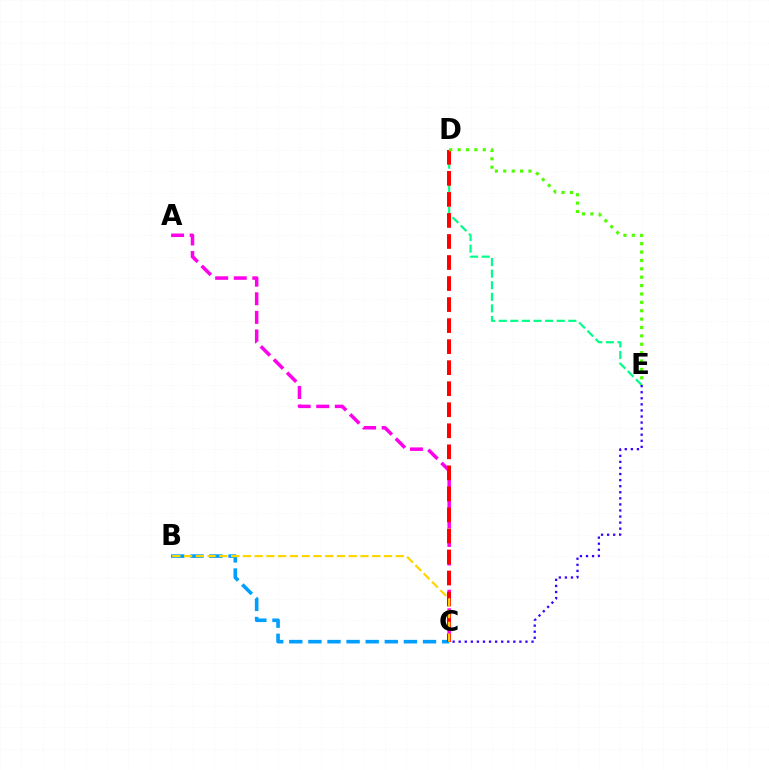{('D', 'E'): [{'color': '#00ff86', 'line_style': 'dashed', 'thickness': 1.58}, {'color': '#4fff00', 'line_style': 'dotted', 'thickness': 2.28}], ('B', 'C'): [{'color': '#009eff', 'line_style': 'dashed', 'thickness': 2.6}, {'color': '#ffd500', 'line_style': 'dashed', 'thickness': 1.6}], ('A', 'C'): [{'color': '#ff00ed', 'line_style': 'dashed', 'thickness': 2.52}], ('C', 'D'): [{'color': '#ff0000', 'line_style': 'dashed', 'thickness': 2.86}], ('C', 'E'): [{'color': '#3700ff', 'line_style': 'dotted', 'thickness': 1.65}]}